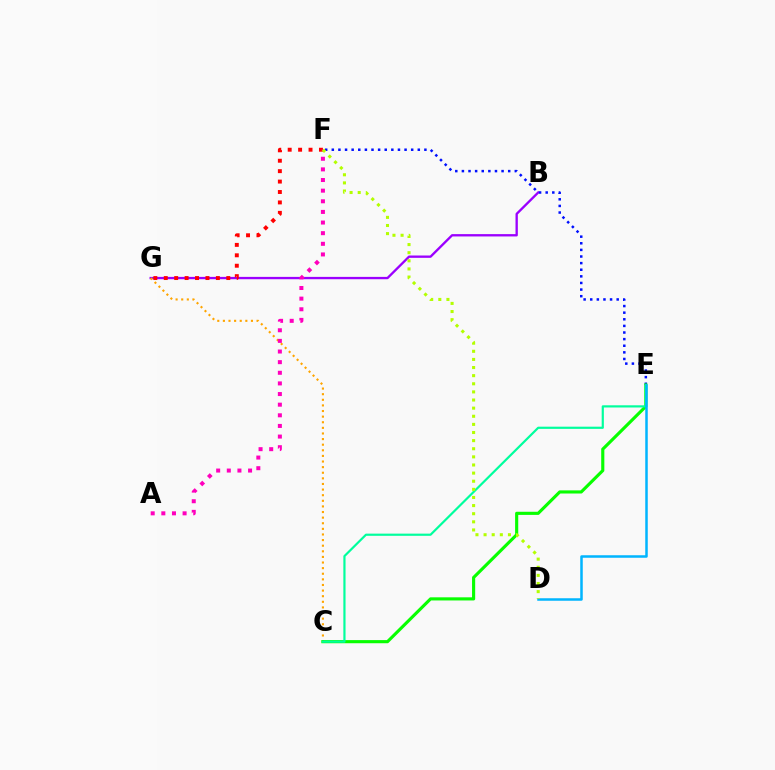{('B', 'G'): [{'color': '#9b00ff', 'line_style': 'solid', 'thickness': 1.68}], ('E', 'F'): [{'color': '#0010ff', 'line_style': 'dotted', 'thickness': 1.8}], ('C', 'G'): [{'color': '#ffa500', 'line_style': 'dotted', 'thickness': 1.52}], ('F', 'G'): [{'color': '#ff0000', 'line_style': 'dotted', 'thickness': 2.83}], ('A', 'F'): [{'color': '#ff00bd', 'line_style': 'dotted', 'thickness': 2.89}], ('C', 'E'): [{'color': '#08ff00', 'line_style': 'solid', 'thickness': 2.26}, {'color': '#00ff9d', 'line_style': 'solid', 'thickness': 1.58}], ('D', 'E'): [{'color': '#00b5ff', 'line_style': 'solid', 'thickness': 1.8}], ('D', 'F'): [{'color': '#b3ff00', 'line_style': 'dotted', 'thickness': 2.21}]}